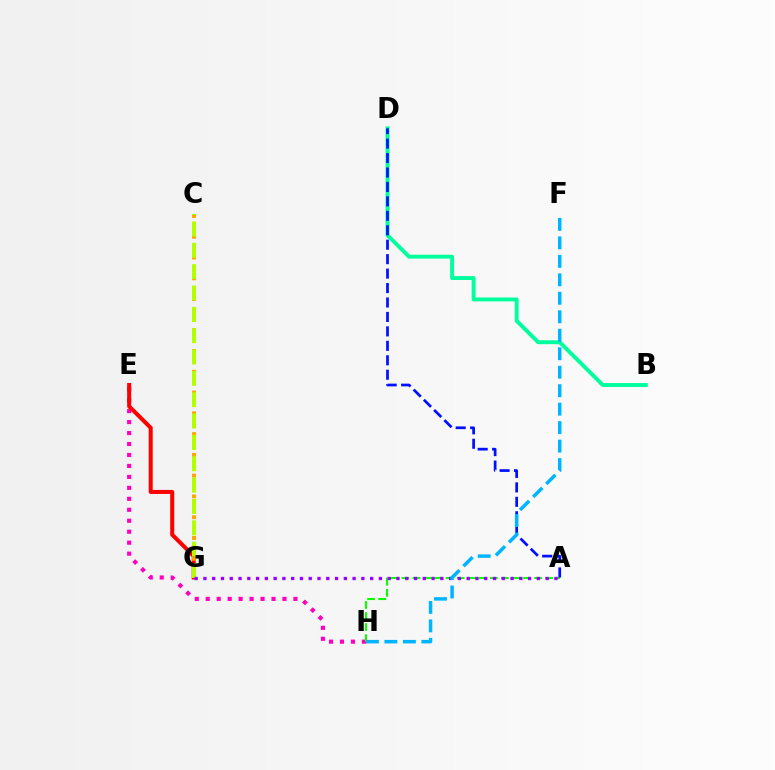{('E', 'H'): [{'color': '#ff00bd', 'line_style': 'dotted', 'thickness': 2.98}], ('E', 'G'): [{'color': '#ff0000', 'line_style': 'solid', 'thickness': 2.9}], ('B', 'D'): [{'color': '#00ff9d', 'line_style': 'solid', 'thickness': 2.81}], ('C', 'G'): [{'color': '#ffa500', 'line_style': 'dotted', 'thickness': 2.82}, {'color': '#b3ff00', 'line_style': 'dashed', 'thickness': 2.9}], ('A', 'H'): [{'color': '#08ff00', 'line_style': 'dashed', 'thickness': 1.5}], ('A', 'G'): [{'color': '#9b00ff', 'line_style': 'dotted', 'thickness': 2.38}], ('A', 'D'): [{'color': '#0010ff', 'line_style': 'dashed', 'thickness': 1.96}], ('F', 'H'): [{'color': '#00b5ff', 'line_style': 'dashed', 'thickness': 2.51}]}